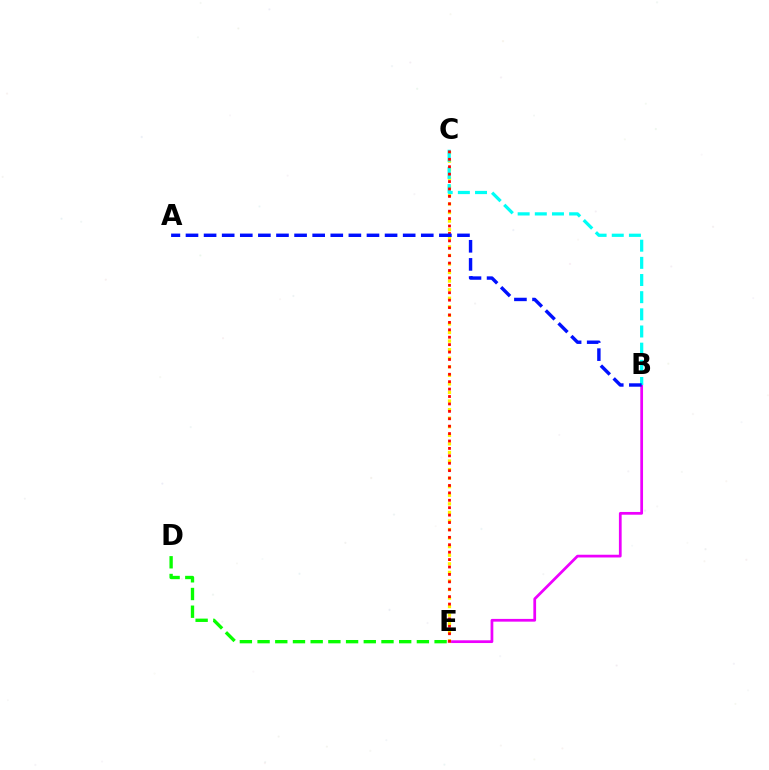{('B', 'E'): [{'color': '#ee00ff', 'line_style': 'solid', 'thickness': 1.97}], ('C', 'E'): [{'color': '#fcf500', 'line_style': 'dotted', 'thickness': 2.33}, {'color': '#ff0000', 'line_style': 'dotted', 'thickness': 2.01}], ('B', 'C'): [{'color': '#00fff6', 'line_style': 'dashed', 'thickness': 2.33}], ('A', 'B'): [{'color': '#0010ff', 'line_style': 'dashed', 'thickness': 2.46}], ('D', 'E'): [{'color': '#08ff00', 'line_style': 'dashed', 'thickness': 2.4}]}